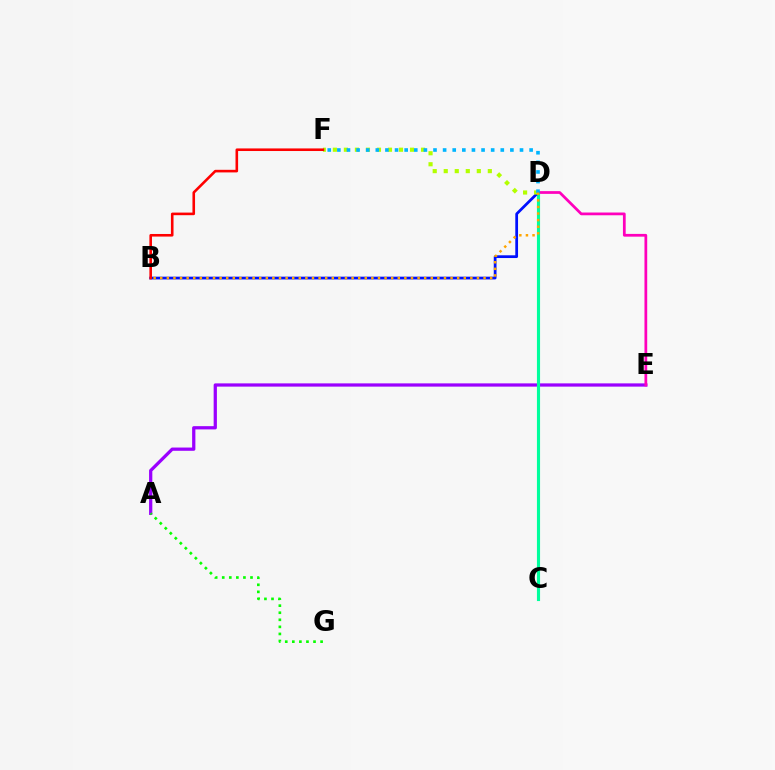{('A', 'E'): [{'color': '#9b00ff', 'line_style': 'solid', 'thickness': 2.34}], ('A', 'G'): [{'color': '#08ff00', 'line_style': 'dotted', 'thickness': 1.92}], ('D', 'E'): [{'color': '#ff00bd', 'line_style': 'solid', 'thickness': 1.98}], ('C', 'D'): [{'color': '#00ff9d', 'line_style': 'solid', 'thickness': 2.25}], ('B', 'D'): [{'color': '#0010ff', 'line_style': 'solid', 'thickness': 1.98}, {'color': '#ffa500', 'line_style': 'dotted', 'thickness': 1.79}], ('D', 'F'): [{'color': '#b3ff00', 'line_style': 'dotted', 'thickness': 2.99}, {'color': '#00b5ff', 'line_style': 'dotted', 'thickness': 2.61}], ('B', 'F'): [{'color': '#ff0000', 'line_style': 'solid', 'thickness': 1.87}]}